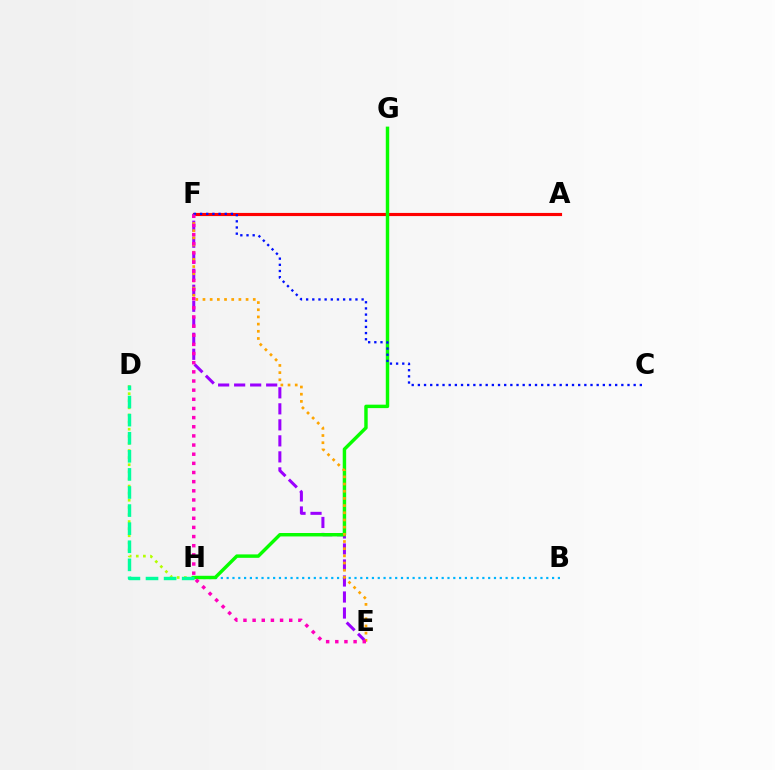{('A', 'F'): [{'color': '#ff0000', 'line_style': 'solid', 'thickness': 2.26}], ('B', 'H'): [{'color': '#00b5ff', 'line_style': 'dotted', 'thickness': 1.58}], ('D', 'H'): [{'color': '#b3ff00', 'line_style': 'dotted', 'thickness': 1.93}, {'color': '#00ff9d', 'line_style': 'dashed', 'thickness': 2.46}], ('E', 'F'): [{'color': '#9b00ff', 'line_style': 'dashed', 'thickness': 2.18}, {'color': '#ffa500', 'line_style': 'dotted', 'thickness': 1.95}, {'color': '#ff00bd', 'line_style': 'dotted', 'thickness': 2.49}], ('G', 'H'): [{'color': '#08ff00', 'line_style': 'solid', 'thickness': 2.47}], ('C', 'F'): [{'color': '#0010ff', 'line_style': 'dotted', 'thickness': 1.68}]}